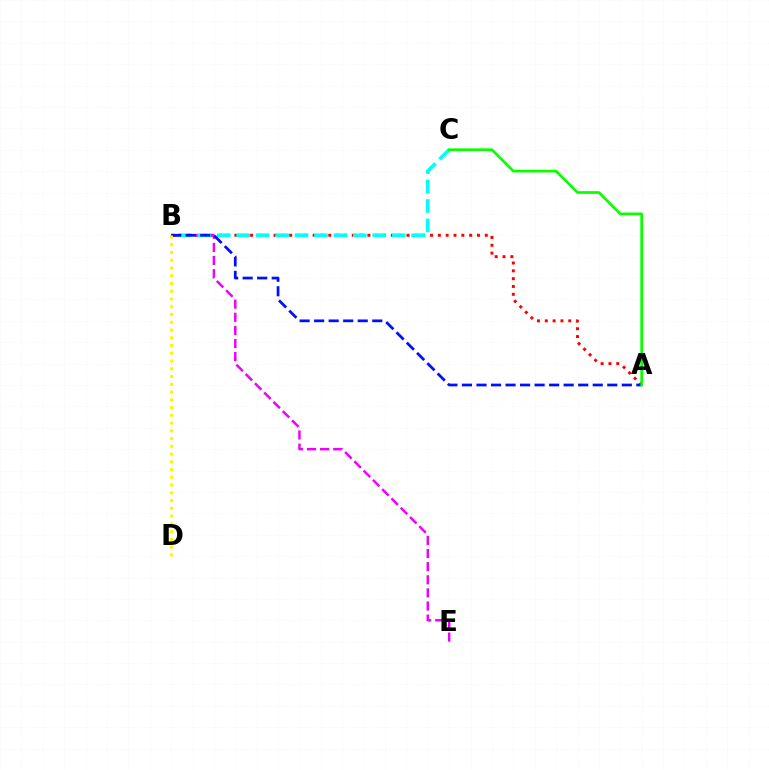{('A', 'B'): [{'color': '#ff0000', 'line_style': 'dotted', 'thickness': 2.13}, {'color': '#0010ff', 'line_style': 'dashed', 'thickness': 1.97}], ('B', 'E'): [{'color': '#ee00ff', 'line_style': 'dashed', 'thickness': 1.78}], ('B', 'C'): [{'color': '#00fff6', 'line_style': 'dashed', 'thickness': 2.64}], ('B', 'D'): [{'color': '#fcf500', 'line_style': 'dotted', 'thickness': 2.11}], ('A', 'C'): [{'color': '#08ff00', 'line_style': 'solid', 'thickness': 1.93}]}